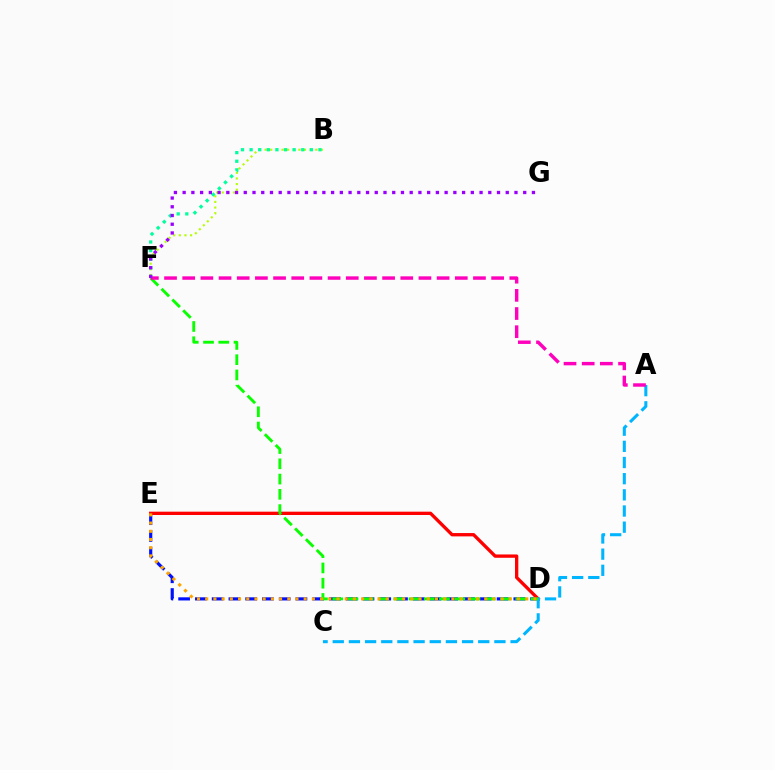{('D', 'E'): [{'color': '#0010ff', 'line_style': 'dashed', 'thickness': 2.28}, {'color': '#ff0000', 'line_style': 'solid', 'thickness': 2.39}, {'color': '#ffa500', 'line_style': 'dotted', 'thickness': 2.23}], ('B', 'F'): [{'color': '#b3ff00', 'line_style': 'dotted', 'thickness': 1.53}, {'color': '#00ff9d', 'line_style': 'dotted', 'thickness': 2.34}], ('A', 'C'): [{'color': '#00b5ff', 'line_style': 'dashed', 'thickness': 2.2}], ('D', 'F'): [{'color': '#08ff00', 'line_style': 'dashed', 'thickness': 2.07}], ('A', 'F'): [{'color': '#ff00bd', 'line_style': 'dashed', 'thickness': 2.47}], ('F', 'G'): [{'color': '#9b00ff', 'line_style': 'dotted', 'thickness': 2.37}]}